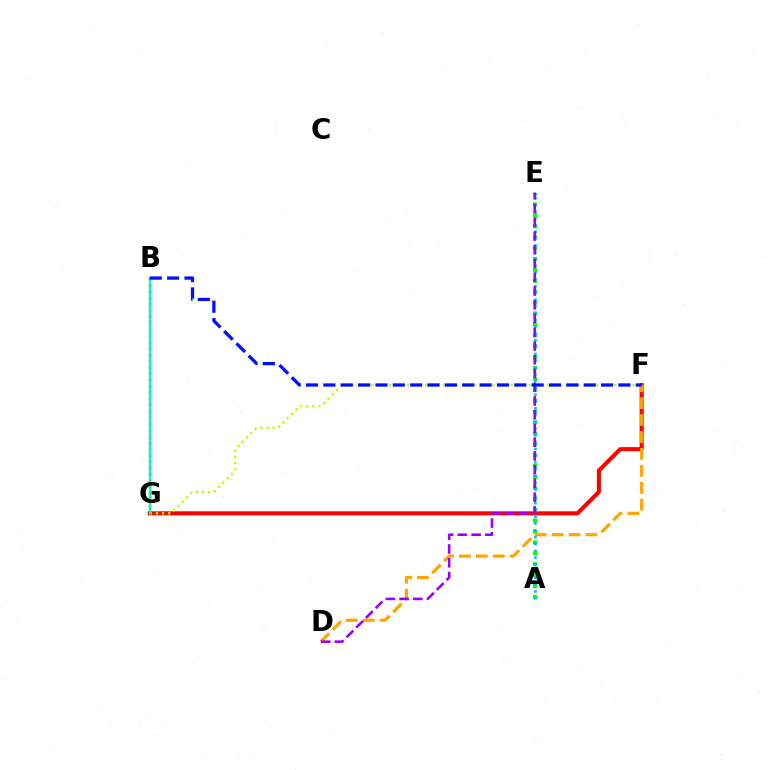{('F', 'G'): [{'color': '#ff0000', 'line_style': 'solid', 'thickness': 2.94}, {'color': '#b3ff00', 'line_style': 'dotted', 'thickness': 1.66}], ('A', 'E'): [{'color': '#08ff00', 'line_style': 'dotted', 'thickness': 2.96}, {'color': '#00b5ff', 'line_style': 'dotted', 'thickness': 1.84}], ('D', 'F'): [{'color': '#ffa500', 'line_style': 'dashed', 'thickness': 2.3}], ('B', 'G'): [{'color': '#ff00bd', 'line_style': 'dotted', 'thickness': 1.71}, {'color': '#00ff9d', 'line_style': 'solid', 'thickness': 1.71}], ('D', 'E'): [{'color': '#9b00ff', 'line_style': 'dashed', 'thickness': 1.87}], ('B', 'F'): [{'color': '#0010ff', 'line_style': 'dashed', 'thickness': 2.36}]}